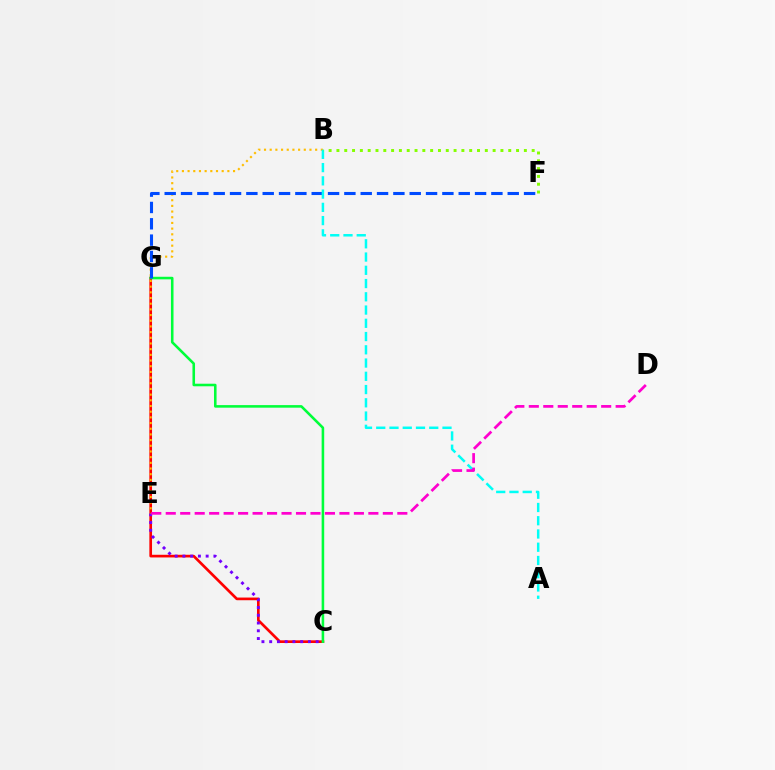{('C', 'G'): [{'color': '#ff0000', 'line_style': 'solid', 'thickness': 1.93}, {'color': '#00ff39', 'line_style': 'solid', 'thickness': 1.85}], ('C', 'E'): [{'color': '#7200ff', 'line_style': 'dotted', 'thickness': 2.1}], ('B', 'E'): [{'color': '#ffbd00', 'line_style': 'dotted', 'thickness': 1.54}], ('F', 'G'): [{'color': '#004bff', 'line_style': 'dashed', 'thickness': 2.22}], ('A', 'B'): [{'color': '#00fff6', 'line_style': 'dashed', 'thickness': 1.8}], ('D', 'E'): [{'color': '#ff00cf', 'line_style': 'dashed', 'thickness': 1.97}], ('B', 'F'): [{'color': '#84ff00', 'line_style': 'dotted', 'thickness': 2.12}]}